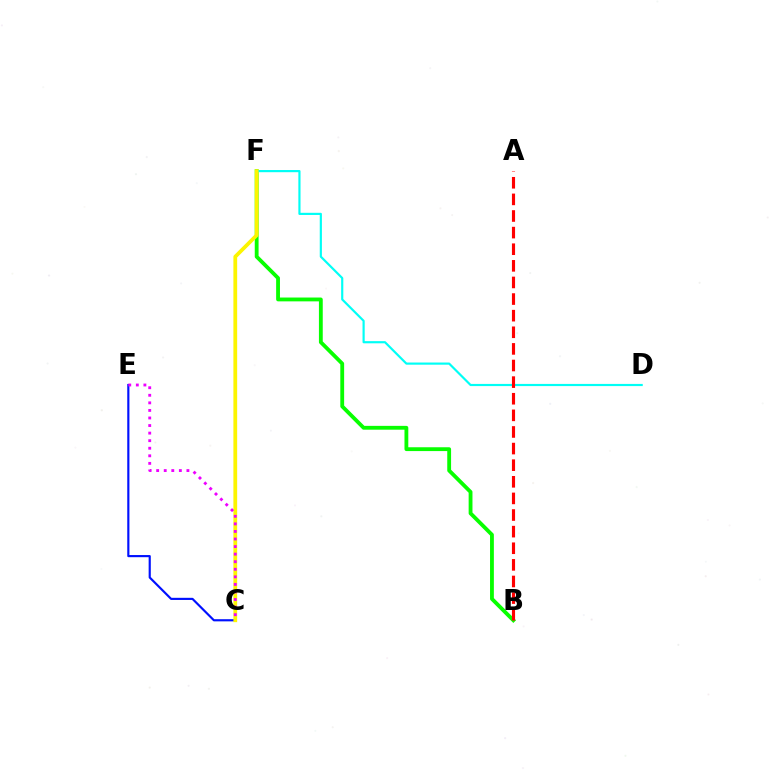{('B', 'F'): [{'color': '#08ff00', 'line_style': 'solid', 'thickness': 2.75}], ('C', 'E'): [{'color': '#0010ff', 'line_style': 'solid', 'thickness': 1.55}, {'color': '#ee00ff', 'line_style': 'dotted', 'thickness': 2.06}], ('D', 'F'): [{'color': '#00fff6', 'line_style': 'solid', 'thickness': 1.56}], ('A', 'B'): [{'color': '#ff0000', 'line_style': 'dashed', 'thickness': 2.26}], ('C', 'F'): [{'color': '#fcf500', 'line_style': 'solid', 'thickness': 2.71}]}